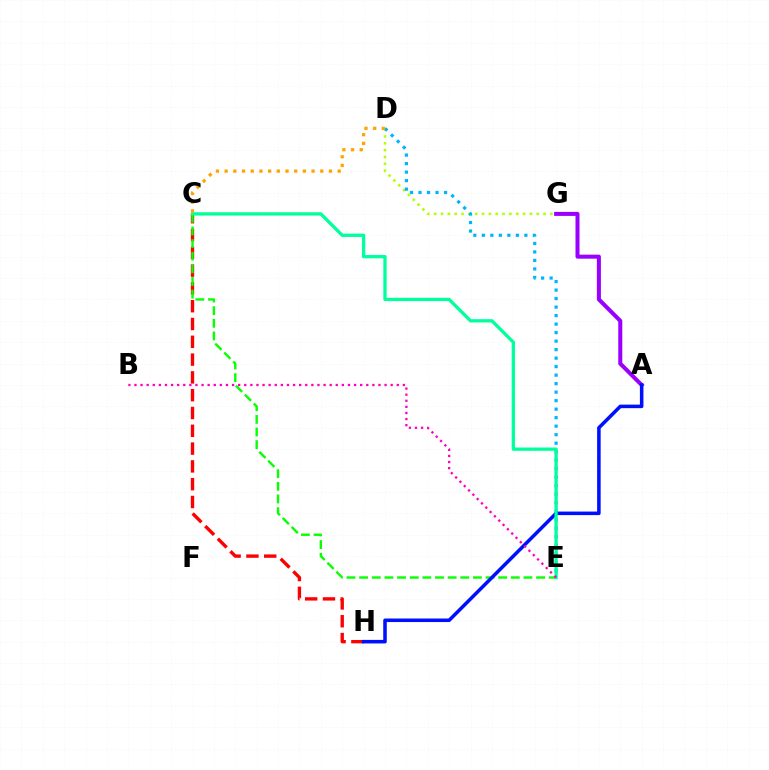{('C', 'H'): [{'color': '#ff0000', 'line_style': 'dashed', 'thickness': 2.42}], ('D', 'G'): [{'color': '#b3ff00', 'line_style': 'dotted', 'thickness': 1.86}], ('C', 'E'): [{'color': '#08ff00', 'line_style': 'dashed', 'thickness': 1.72}, {'color': '#00ff9d', 'line_style': 'solid', 'thickness': 2.38}], ('A', 'G'): [{'color': '#9b00ff', 'line_style': 'solid', 'thickness': 2.9}], ('D', 'E'): [{'color': '#00b5ff', 'line_style': 'dotted', 'thickness': 2.31}], ('A', 'H'): [{'color': '#0010ff', 'line_style': 'solid', 'thickness': 2.55}], ('C', 'D'): [{'color': '#ffa500', 'line_style': 'dotted', 'thickness': 2.36}], ('B', 'E'): [{'color': '#ff00bd', 'line_style': 'dotted', 'thickness': 1.66}]}